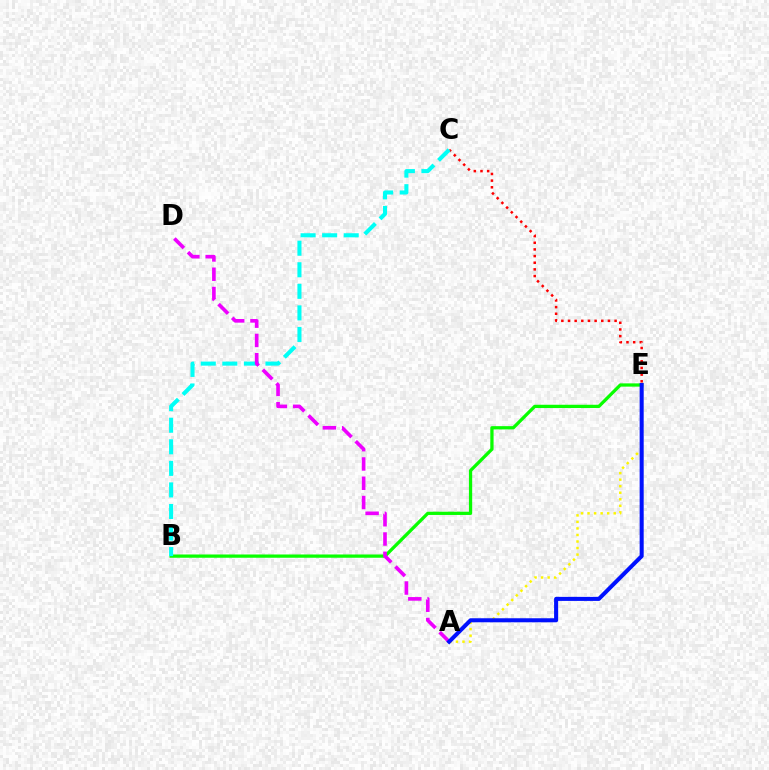{('C', 'E'): [{'color': '#ff0000', 'line_style': 'dotted', 'thickness': 1.81}], ('B', 'E'): [{'color': '#08ff00', 'line_style': 'solid', 'thickness': 2.35}], ('B', 'C'): [{'color': '#00fff6', 'line_style': 'dashed', 'thickness': 2.93}], ('A', 'E'): [{'color': '#fcf500', 'line_style': 'dotted', 'thickness': 1.78}, {'color': '#0010ff', 'line_style': 'solid', 'thickness': 2.91}], ('A', 'D'): [{'color': '#ee00ff', 'line_style': 'dashed', 'thickness': 2.62}]}